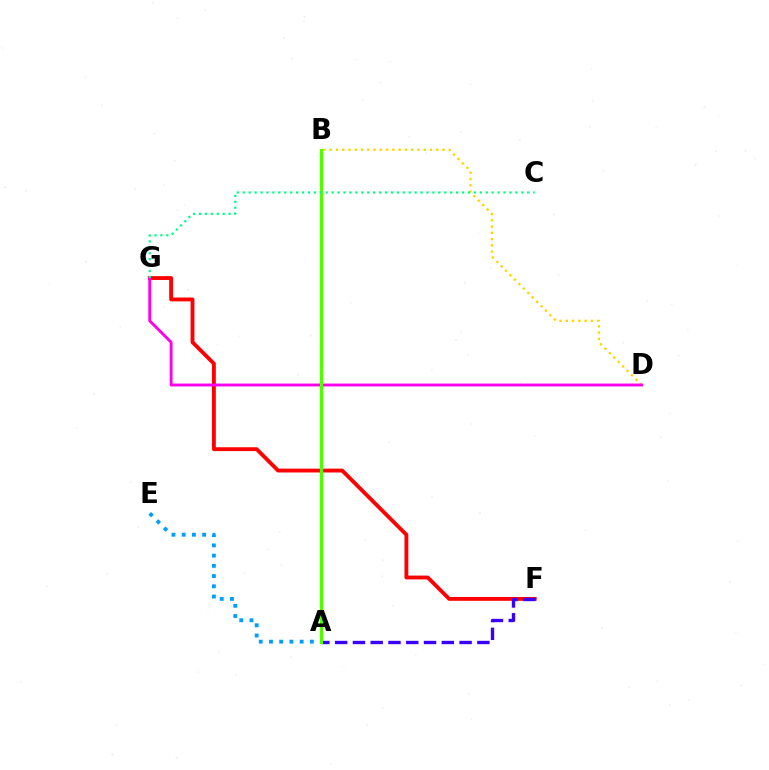{('B', 'D'): [{'color': '#ffd500', 'line_style': 'dotted', 'thickness': 1.7}], ('F', 'G'): [{'color': '#ff0000', 'line_style': 'solid', 'thickness': 2.77}], ('A', 'E'): [{'color': '#009eff', 'line_style': 'dotted', 'thickness': 2.78}], ('A', 'F'): [{'color': '#3700ff', 'line_style': 'dashed', 'thickness': 2.42}], ('D', 'G'): [{'color': '#ff00ed', 'line_style': 'solid', 'thickness': 2.07}], ('A', 'B'): [{'color': '#4fff00', 'line_style': 'solid', 'thickness': 2.27}], ('C', 'G'): [{'color': '#00ff86', 'line_style': 'dotted', 'thickness': 1.61}]}